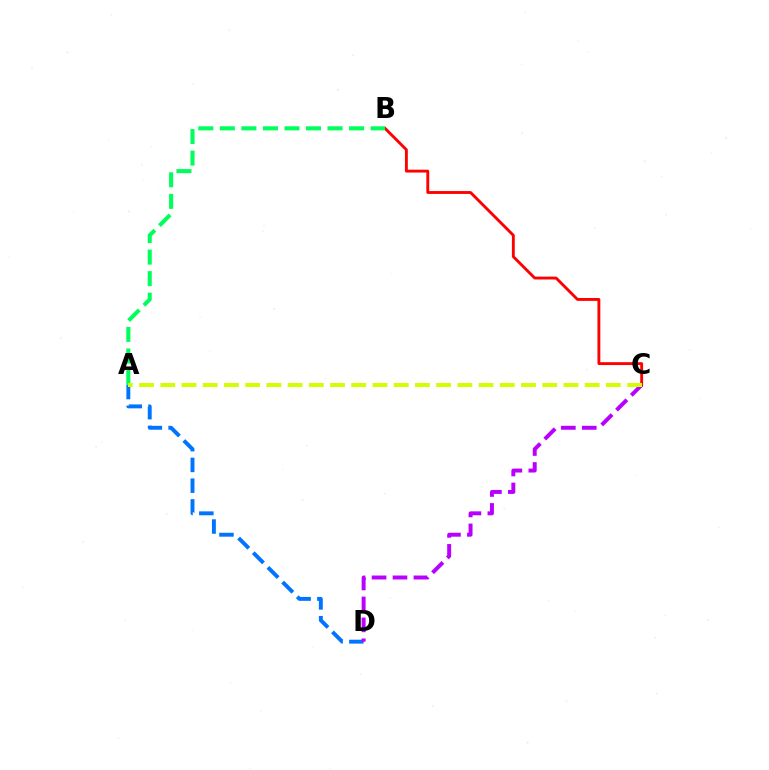{('B', 'C'): [{'color': '#ff0000', 'line_style': 'solid', 'thickness': 2.07}], ('A', 'B'): [{'color': '#00ff5c', 'line_style': 'dashed', 'thickness': 2.93}], ('A', 'D'): [{'color': '#0074ff', 'line_style': 'dashed', 'thickness': 2.82}], ('C', 'D'): [{'color': '#b900ff', 'line_style': 'dashed', 'thickness': 2.84}], ('A', 'C'): [{'color': '#d1ff00', 'line_style': 'dashed', 'thickness': 2.88}]}